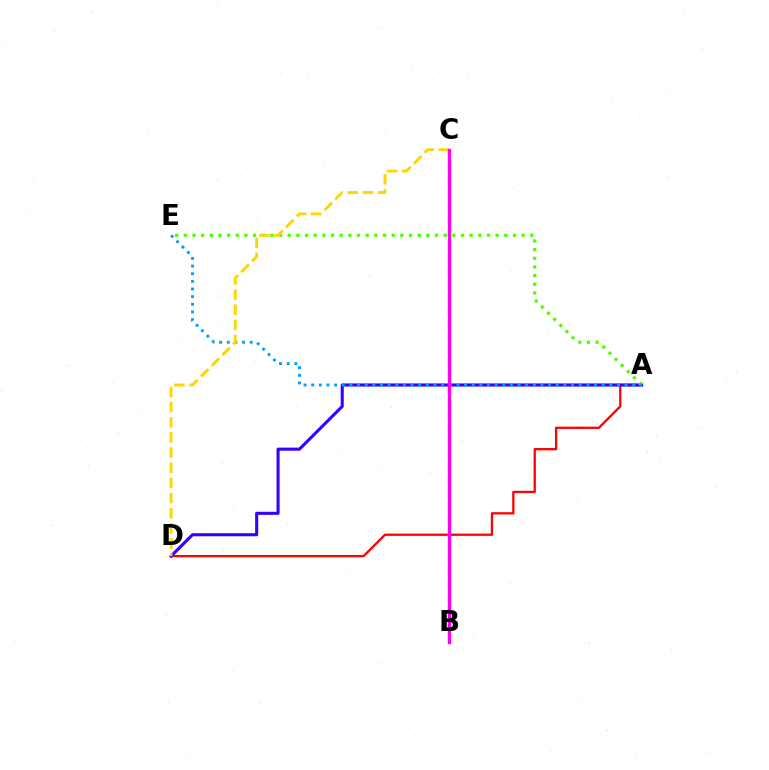{('A', 'D'): [{'color': '#ff0000', 'line_style': 'solid', 'thickness': 1.65}, {'color': '#3700ff', 'line_style': 'solid', 'thickness': 2.23}], ('A', 'E'): [{'color': '#4fff00', 'line_style': 'dotted', 'thickness': 2.35}, {'color': '#009eff', 'line_style': 'dotted', 'thickness': 2.08}], ('B', 'C'): [{'color': '#00ff86', 'line_style': 'dashed', 'thickness': 1.77}, {'color': '#ff00ed', 'line_style': 'solid', 'thickness': 2.34}], ('C', 'D'): [{'color': '#ffd500', 'line_style': 'dashed', 'thickness': 2.06}]}